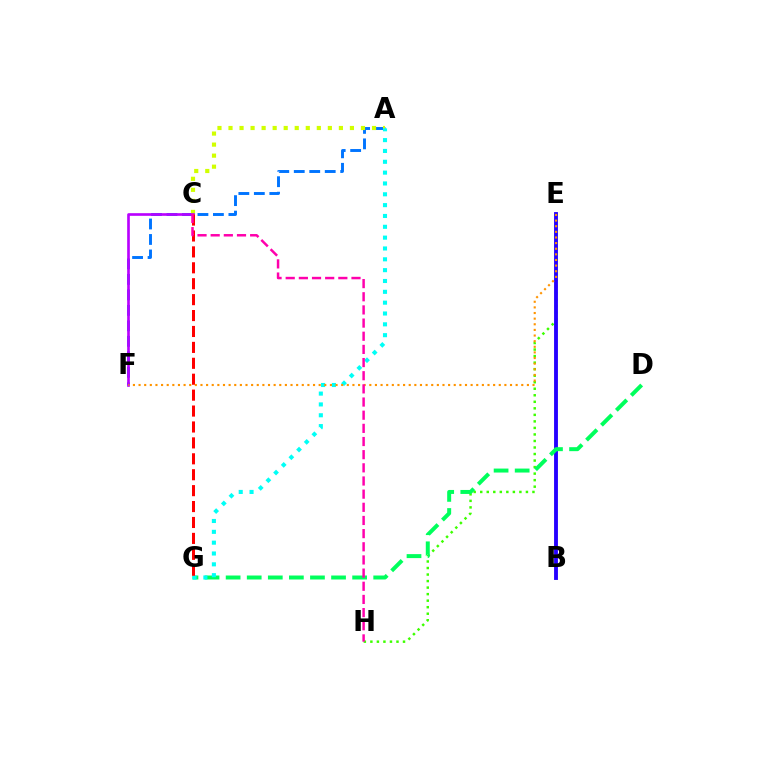{('E', 'H'): [{'color': '#3dff00', 'line_style': 'dotted', 'thickness': 1.77}], ('A', 'F'): [{'color': '#0074ff', 'line_style': 'dashed', 'thickness': 2.1}], ('A', 'C'): [{'color': '#d1ff00', 'line_style': 'dotted', 'thickness': 3.0}], ('C', 'F'): [{'color': '#b900ff', 'line_style': 'solid', 'thickness': 1.91}], ('B', 'E'): [{'color': '#2500ff', 'line_style': 'solid', 'thickness': 2.78}], ('D', 'G'): [{'color': '#00ff5c', 'line_style': 'dashed', 'thickness': 2.86}], ('A', 'G'): [{'color': '#00fff6', 'line_style': 'dotted', 'thickness': 2.94}], ('C', 'G'): [{'color': '#ff0000', 'line_style': 'dashed', 'thickness': 2.16}], ('E', 'F'): [{'color': '#ff9400', 'line_style': 'dotted', 'thickness': 1.53}], ('C', 'H'): [{'color': '#ff00ac', 'line_style': 'dashed', 'thickness': 1.79}]}